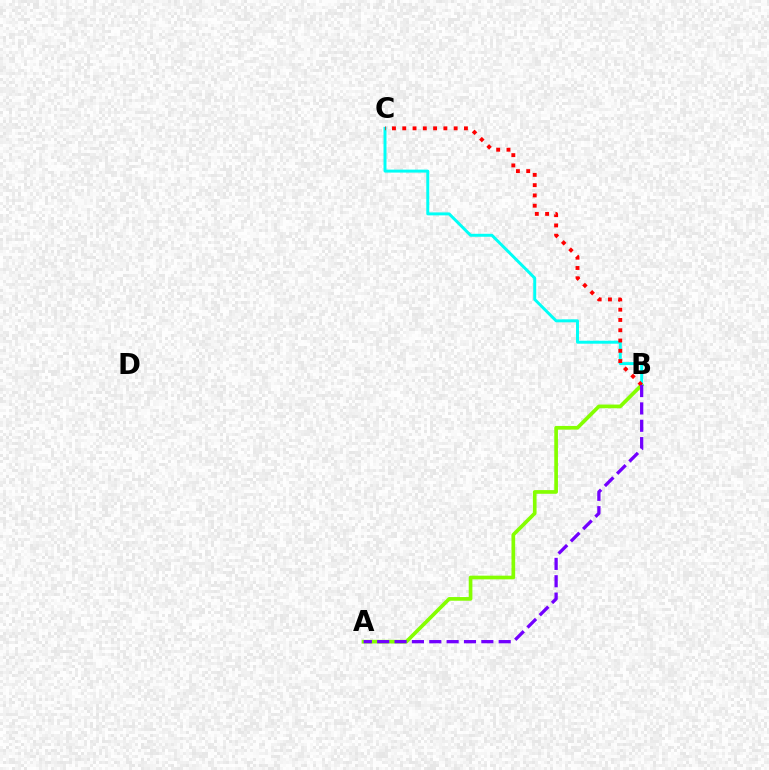{('A', 'B'): [{'color': '#84ff00', 'line_style': 'solid', 'thickness': 2.65}, {'color': '#7200ff', 'line_style': 'dashed', 'thickness': 2.36}], ('B', 'C'): [{'color': '#00fff6', 'line_style': 'solid', 'thickness': 2.13}, {'color': '#ff0000', 'line_style': 'dotted', 'thickness': 2.79}]}